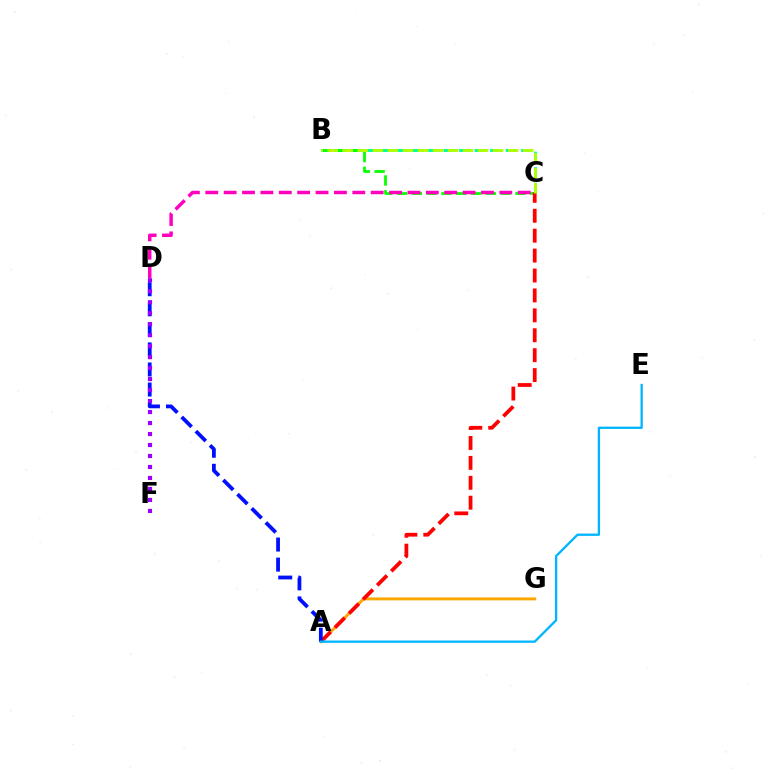{('A', 'G'): [{'color': '#ffa500', 'line_style': 'solid', 'thickness': 2.11}], ('B', 'C'): [{'color': '#00ff9d', 'line_style': 'dashed', 'thickness': 2.11}, {'color': '#08ff00', 'line_style': 'dashed', 'thickness': 2.01}, {'color': '#b3ff00', 'line_style': 'dashed', 'thickness': 2.04}], ('A', 'C'): [{'color': '#ff0000', 'line_style': 'dashed', 'thickness': 2.71}], ('A', 'D'): [{'color': '#0010ff', 'line_style': 'dashed', 'thickness': 2.73}], ('D', 'F'): [{'color': '#9b00ff', 'line_style': 'dotted', 'thickness': 2.98}], ('C', 'D'): [{'color': '#ff00bd', 'line_style': 'dashed', 'thickness': 2.5}], ('A', 'E'): [{'color': '#00b5ff', 'line_style': 'solid', 'thickness': 1.65}]}